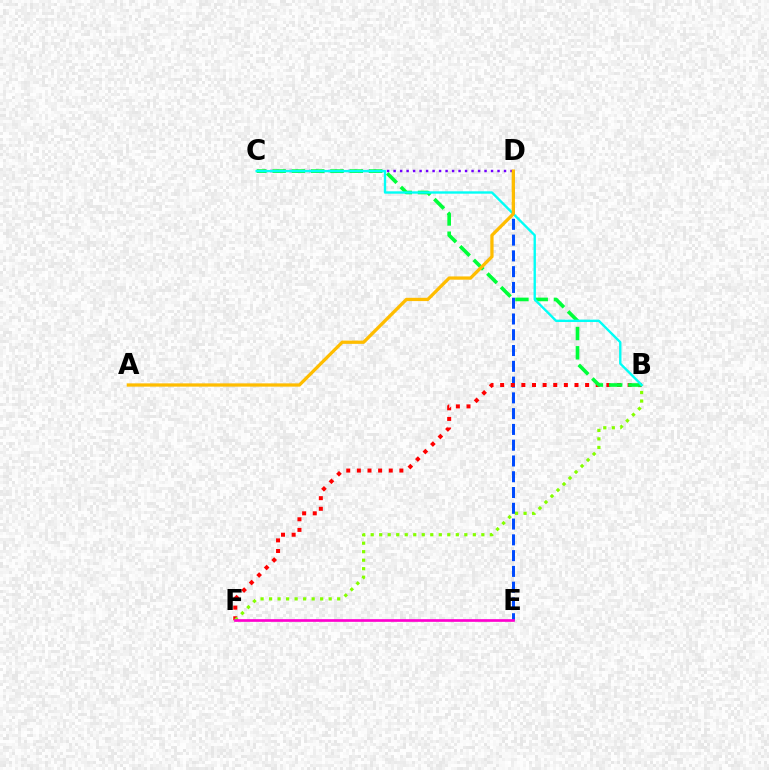{('C', 'D'): [{'color': '#7200ff', 'line_style': 'dotted', 'thickness': 1.76}], ('D', 'E'): [{'color': '#004bff', 'line_style': 'dashed', 'thickness': 2.14}], ('B', 'F'): [{'color': '#ff0000', 'line_style': 'dotted', 'thickness': 2.89}, {'color': '#84ff00', 'line_style': 'dotted', 'thickness': 2.31}], ('B', 'C'): [{'color': '#00ff39', 'line_style': 'dashed', 'thickness': 2.62}, {'color': '#00fff6', 'line_style': 'solid', 'thickness': 1.7}], ('A', 'D'): [{'color': '#ffbd00', 'line_style': 'solid', 'thickness': 2.36}], ('E', 'F'): [{'color': '#ff00cf', 'line_style': 'solid', 'thickness': 1.93}]}